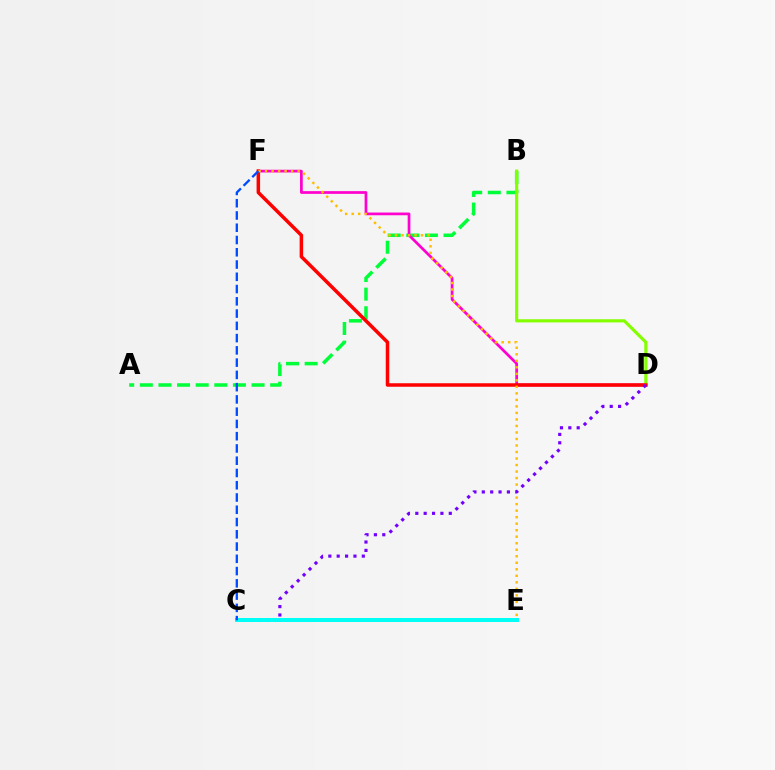{('A', 'B'): [{'color': '#00ff39', 'line_style': 'dashed', 'thickness': 2.53}], ('D', 'F'): [{'color': '#ff00cf', 'line_style': 'solid', 'thickness': 1.96}, {'color': '#ff0000', 'line_style': 'solid', 'thickness': 2.53}], ('B', 'D'): [{'color': '#84ff00', 'line_style': 'solid', 'thickness': 2.27}], ('E', 'F'): [{'color': '#ffbd00', 'line_style': 'dotted', 'thickness': 1.77}], ('C', 'D'): [{'color': '#7200ff', 'line_style': 'dotted', 'thickness': 2.27}], ('C', 'E'): [{'color': '#00fff6', 'line_style': 'solid', 'thickness': 2.86}], ('C', 'F'): [{'color': '#004bff', 'line_style': 'dashed', 'thickness': 1.67}]}